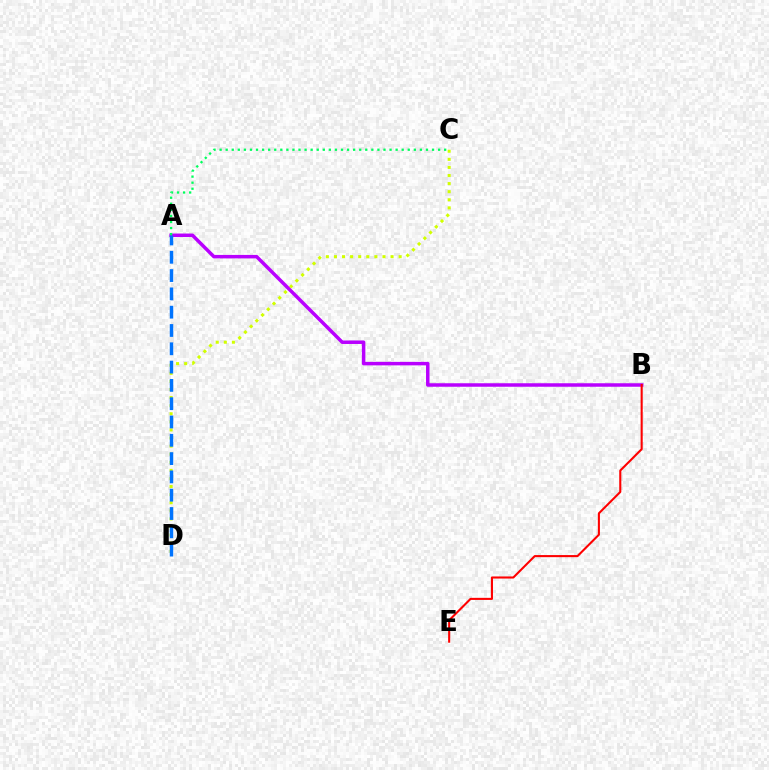{('C', 'D'): [{'color': '#d1ff00', 'line_style': 'dotted', 'thickness': 2.2}], ('A', 'B'): [{'color': '#b900ff', 'line_style': 'solid', 'thickness': 2.51}], ('A', 'D'): [{'color': '#0074ff', 'line_style': 'dashed', 'thickness': 2.49}], ('B', 'E'): [{'color': '#ff0000', 'line_style': 'solid', 'thickness': 1.51}], ('A', 'C'): [{'color': '#00ff5c', 'line_style': 'dotted', 'thickness': 1.65}]}